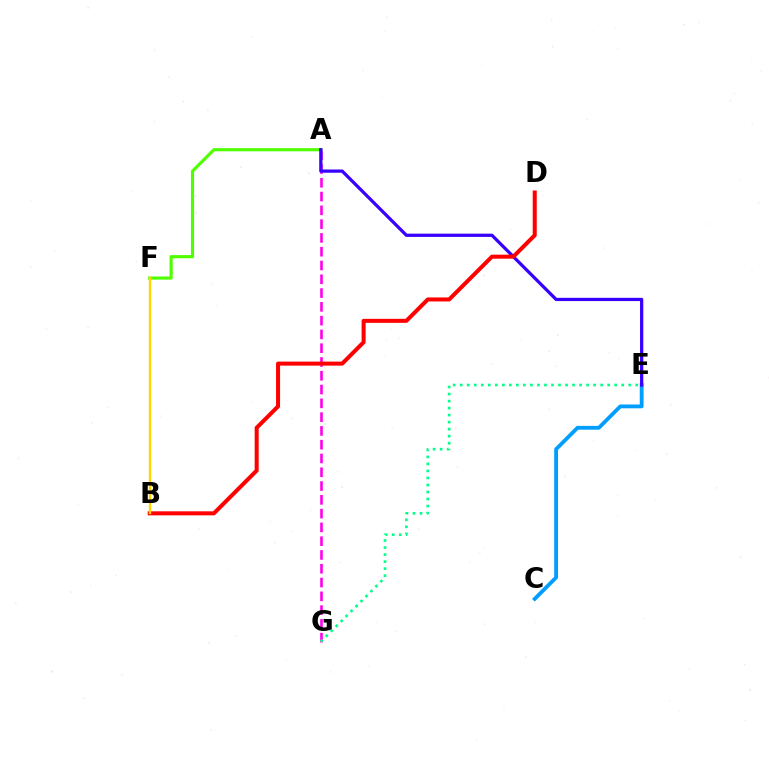{('A', 'G'): [{'color': '#ff00ed', 'line_style': 'dashed', 'thickness': 1.87}], ('A', 'F'): [{'color': '#4fff00', 'line_style': 'solid', 'thickness': 2.27}], ('C', 'E'): [{'color': '#009eff', 'line_style': 'solid', 'thickness': 2.75}], ('A', 'E'): [{'color': '#3700ff', 'line_style': 'solid', 'thickness': 2.33}], ('B', 'D'): [{'color': '#ff0000', 'line_style': 'solid', 'thickness': 2.9}], ('E', 'G'): [{'color': '#00ff86', 'line_style': 'dotted', 'thickness': 1.91}], ('B', 'F'): [{'color': '#ffd500', 'line_style': 'solid', 'thickness': 1.7}]}